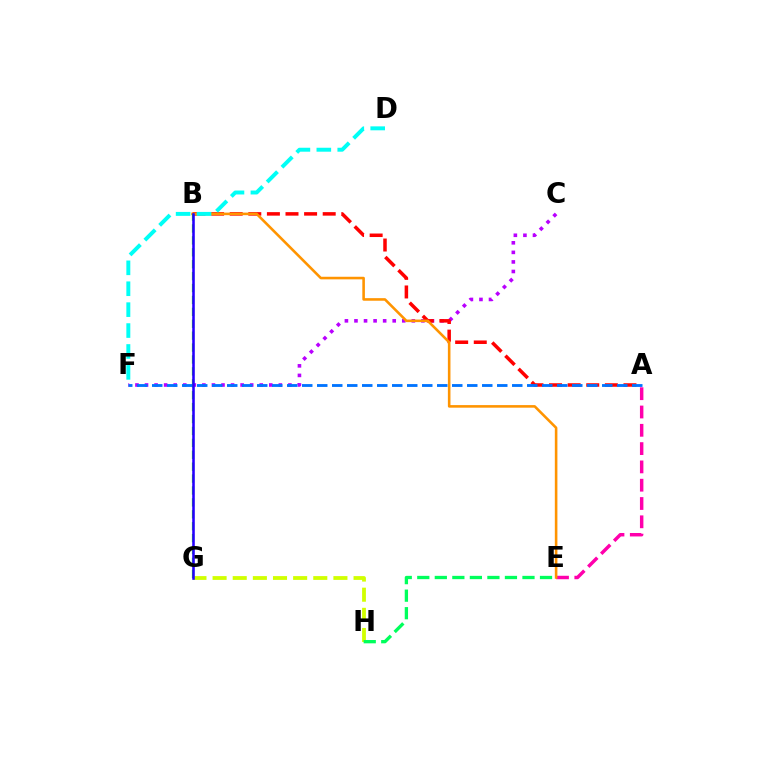{('A', 'E'): [{'color': '#ff00ac', 'line_style': 'dashed', 'thickness': 2.49}], ('C', 'F'): [{'color': '#b900ff', 'line_style': 'dotted', 'thickness': 2.6}], ('A', 'B'): [{'color': '#ff0000', 'line_style': 'dashed', 'thickness': 2.53}], ('B', 'E'): [{'color': '#ff9400', 'line_style': 'solid', 'thickness': 1.86}], ('B', 'G'): [{'color': '#3dff00', 'line_style': 'dashed', 'thickness': 1.62}, {'color': '#2500ff', 'line_style': 'solid', 'thickness': 1.84}], ('D', 'F'): [{'color': '#00fff6', 'line_style': 'dashed', 'thickness': 2.84}], ('G', 'H'): [{'color': '#d1ff00', 'line_style': 'dashed', 'thickness': 2.74}], ('A', 'F'): [{'color': '#0074ff', 'line_style': 'dashed', 'thickness': 2.04}], ('E', 'H'): [{'color': '#00ff5c', 'line_style': 'dashed', 'thickness': 2.38}]}